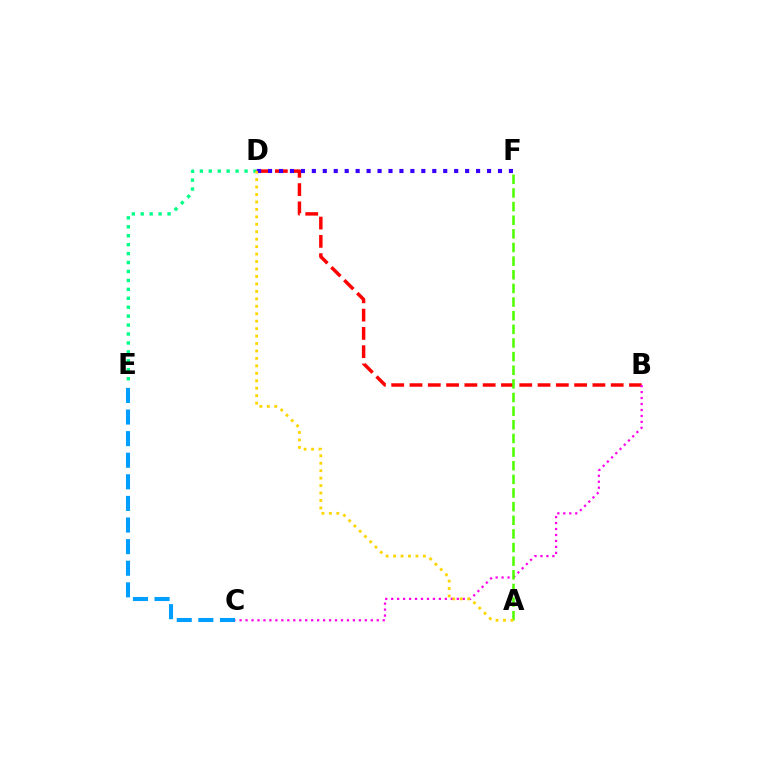{('D', 'E'): [{'color': '#00ff86', 'line_style': 'dotted', 'thickness': 2.43}], ('B', 'D'): [{'color': '#ff0000', 'line_style': 'dashed', 'thickness': 2.48}], ('D', 'F'): [{'color': '#3700ff', 'line_style': 'dotted', 'thickness': 2.97}], ('B', 'C'): [{'color': '#ff00ed', 'line_style': 'dotted', 'thickness': 1.62}], ('A', 'F'): [{'color': '#4fff00', 'line_style': 'dashed', 'thickness': 1.85}], ('A', 'D'): [{'color': '#ffd500', 'line_style': 'dotted', 'thickness': 2.02}], ('C', 'E'): [{'color': '#009eff', 'line_style': 'dashed', 'thickness': 2.93}]}